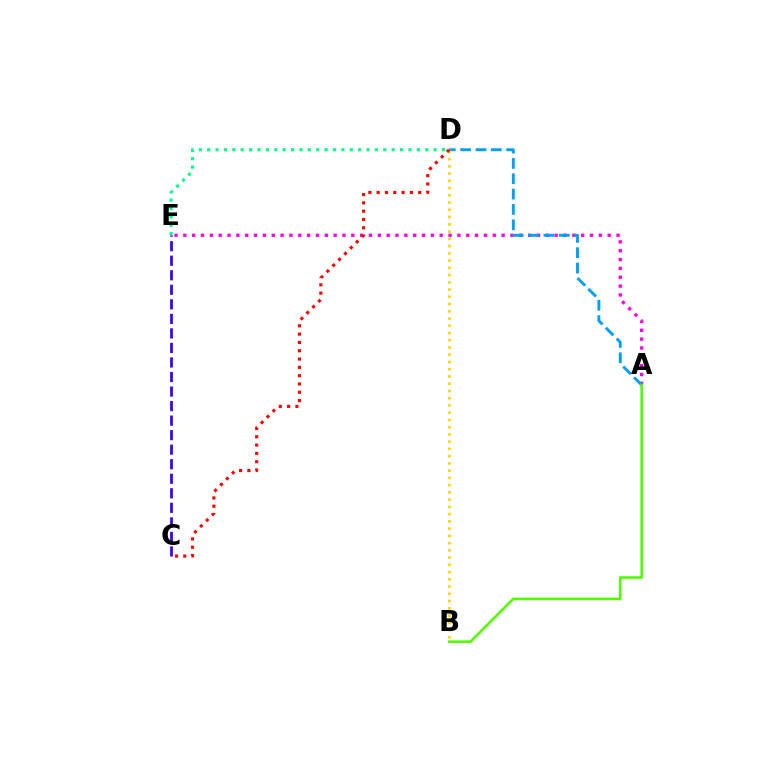{('A', 'E'): [{'color': '#ff00ed', 'line_style': 'dotted', 'thickness': 2.4}], ('A', 'D'): [{'color': '#009eff', 'line_style': 'dashed', 'thickness': 2.09}], ('D', 'E'): [{'color': '#00ff86', 'line_style': 'dotted', 'thickness': 2.28}], ('C', 'E'): [{'color': '#3700ff', 'line_style': 'dashed', 'thickness': 1.97}], ('B', 'D'): [{'color': '#ffd500', 'line_style': 'dotted', 'thickness': 1.97}], ('C', 'D'): [{'color': '#ff0000', 'line_style': 'dotted', 'thickness': 2.26}], ('A', 'B'): [{'color': '#4fff00', 'line_style': 'solid', 'thickness': 1.84}]}